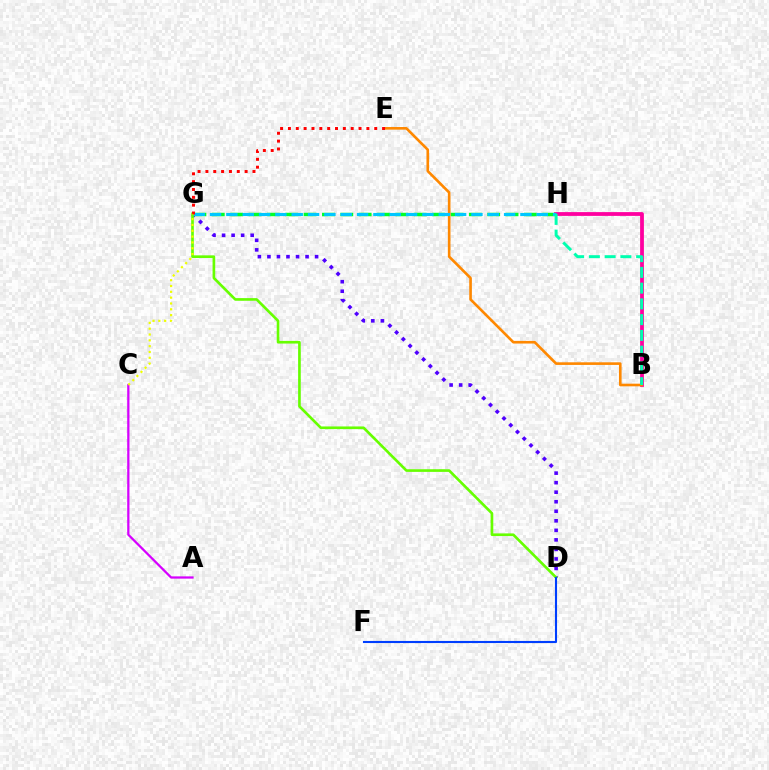{('D', 'G'): [{'color': '#4f00ff', 'line_style': 'dotted', 'thickness': 2.59}, {'color': '#66ff00', 'line_style': 'solid', 'thickness': 1.91}], ('B', 'H'): [{'color': '#ff00a0', 'line_style': 'solid', 'thickness': 2.73}, {'color': '#00ffaf', 'line_style': 'dashed', 'thickness': 2.14}], ('G', 'H'): [{'color': '#00ff27', 'line_style': 'dashed', 'thickness': 2.49}, {'color': '#00c7ff', 'line_style': 'dashed', 'thickness': 2.22}], ('B', 'E'): [{'color': '#ff8800', 'line_style': 'solid', 'thickness': 1.89}], ('D', 'F'): [{'color': '#003fff', 'line_style': 'solid', 'thickness': 1.51}], ('E', 'G'): [{'color': '#ff0000', 'line_style': 'dotted', 'thickness': 2.13}], ('A', 'C'): [{'color': '#d600ff', 'line_style': 'solid', 'thickness': 1.63}], ('C', 'G'): [{'color': '#eeff00', 'line_style': 'dotted', 'thickness': 1.58}]}